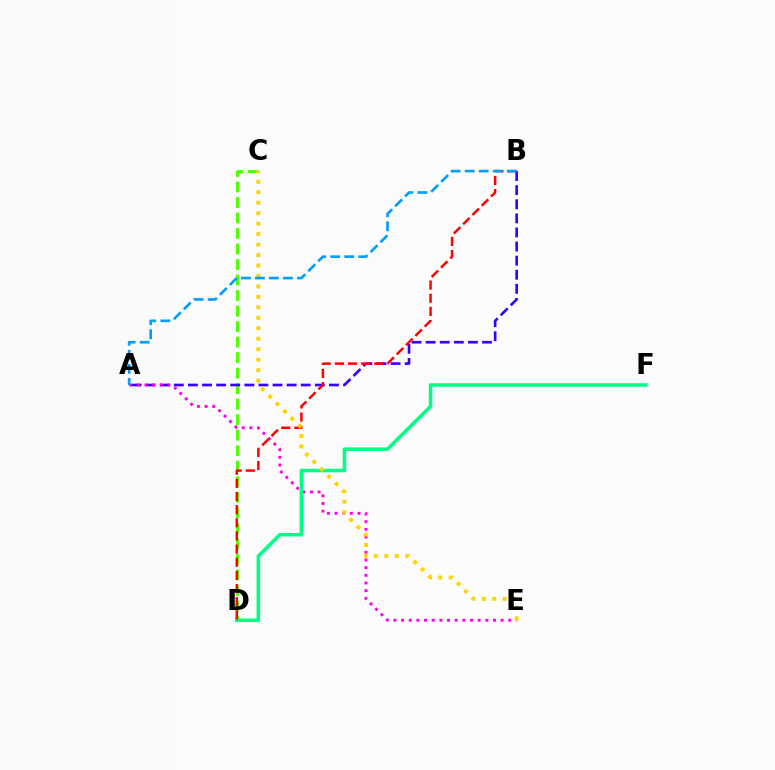{('C', 'D'): [{'color': '#4fff00', 'line_style': 'dashed', 'thickness': 2.11}], ('A', 'B'): [{'color': '#3700ff', 'line_style': 'dashed', 'thickness': 1.92}, {'color': '#009eff', 'line_style': 'dashed', 'thickness': 1.91}], ('A', 'E'): [{'color': '#ff00ed', 'line_style': 'dotted', 'thickness': 2.08}], ('D', 'F'): [{'color': '#00ff86', 'line_style': 'solid', 'thickness': 2.56}], ('B', 'D'): [{'color': '#ff0000', 'line_style': 'dashed', 'thickness': 1.79}], ('C', 'E'): [{'color': '#ffd500', 'line_style': 'dotted', 'thickness': 2.84}]}